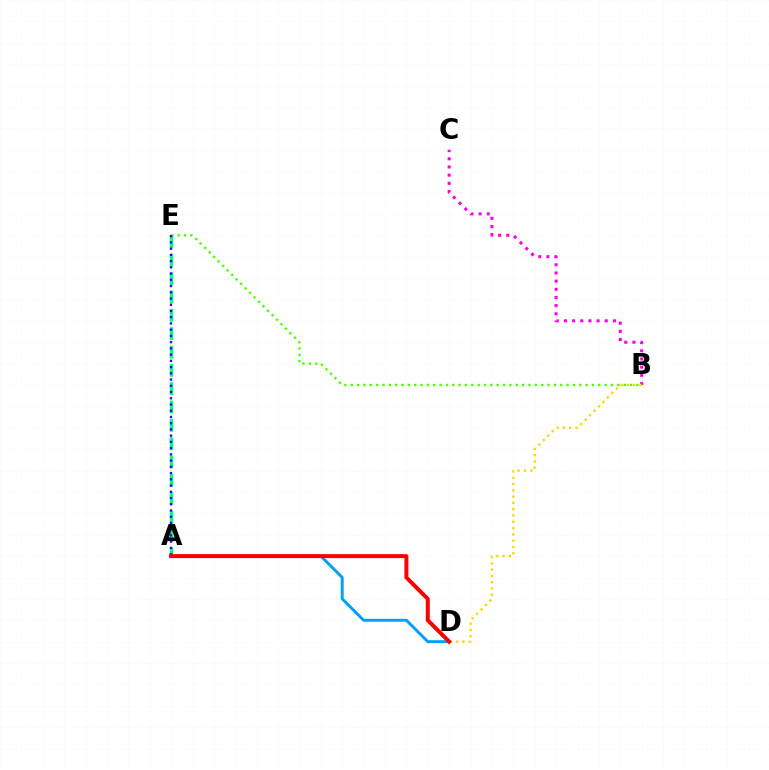{('B', 'E'): [{'color': '#4fff00', 'line_style': 'dotted', 'thickness': 1.72}], ('A', 'D'): [{'color': '#009eff', 'line_style': 'solid', 'thickness': 2.1}, {'color': '#ff0000', 'line_style': 'solid', 'thickness': 2.86}], ('A', 'E'): [{'color': '#00ff86', 'line_style': 'dashed', 'thickness': 2.49}, {'color': '#3700ff', 'line_style': 'dotted', 'thickness': 1.69}], ('B', 'C'): [{'color': '#ff00ed', 'line_style': 'dotted', 'thickness': 2.22}], ('B', 'D'): [{'color': '#ffd500', 'line_style': 'dotted', 'thickness': 1.71}]}